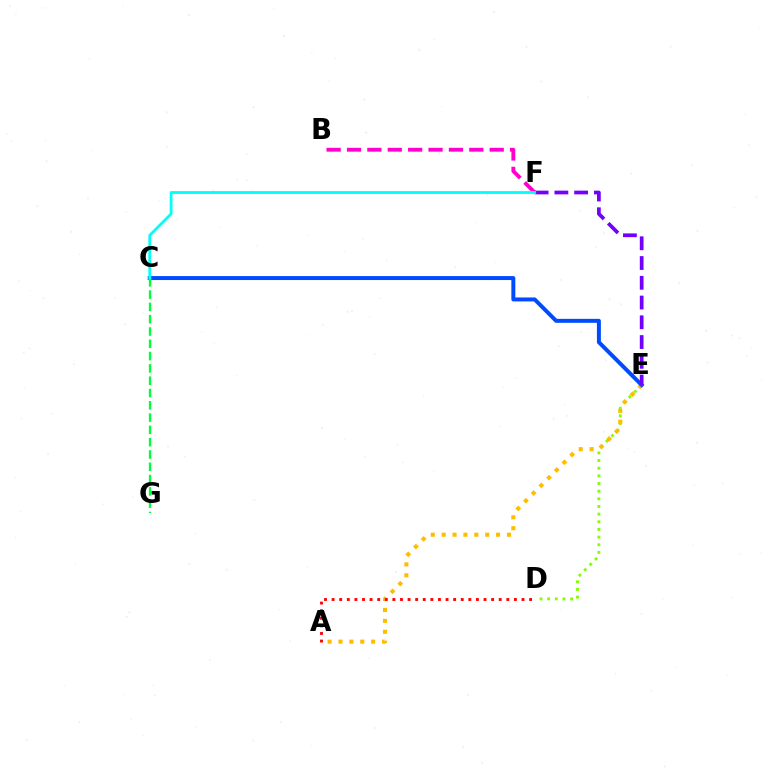{('D', 'E'): [{'color': '#84ff00', 'line_style': 'dotted', 'thickness': 2.08}], ('A', 'E'): [{'color': '#ffbd00', 'line_style': 'dotted', 'thickness': 2.96}], ('C', 'E'): [{'color': '#004bff', 'line_style': 'solid', 'thickness': 2.86}], ('B', 'F'): [{'color': '#ff00cf', 'line_style': 'dashed', 'thickness': 2.77}], ('C', 'G'): [{'color': '#00ff39', 'line_style': 'dashed', 'thickness': 1.67}], ('A', 'D'): [{'color': '#ff0000', 'line_style': 'dotted', 'thickness': 2.06}], ('E', 'F'): [{'color': '#7200ff', 'line_style': 'dashed', 'thickness': 2.68}], ('C', 'F'): [{'color': '#00fff6', 'line_style': 'solid', 'thickness': 2.0}]}